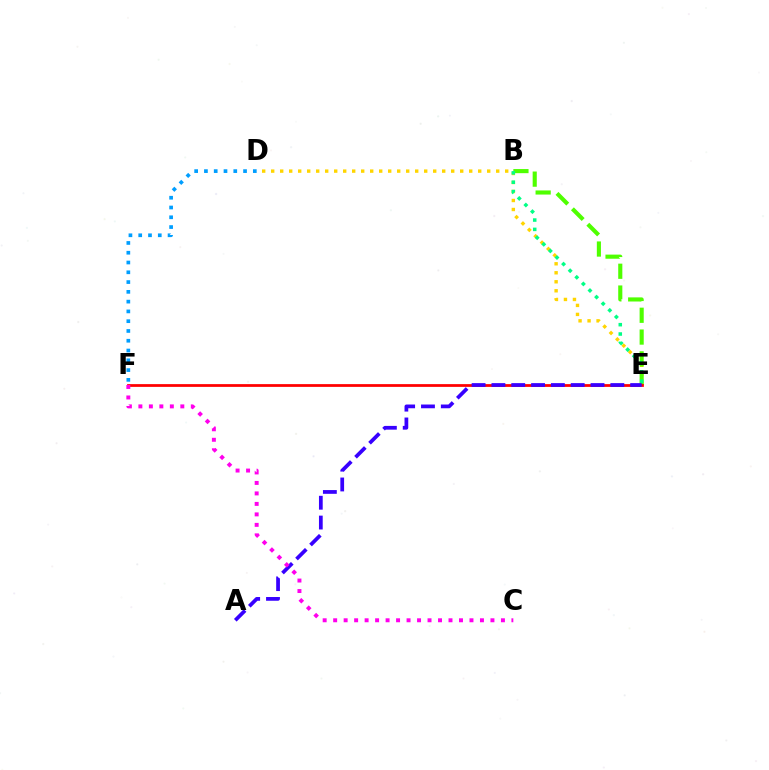{('D', 'E'): [{'color': '#ffd500', 'line_style': 'dotted', 'thickness': 2.45}], ('B', 'E'): [{'color': '#4fff00', 'line_style': 'dashed', 'thickness': 2.96}, {'color': '#00ff86', 'line_style': 'dotted', 'thickness': 2.54}], ('E', 'F'): [{'color': '#ff0000', 'line_style': 'solid', 'thickness': 1.99}], ('D', 'F'): [{'color': '#009eff', 'line_style': 'dotted', 'thickness': 2.66}], ('A', 'E'): [{'color': '#3700ff', 'line_style': 'dashed', 'thickness': 2.69}], ('C', 'F'): [{'color': '#ff00ed', 'line_style': 'dotted', 'thickness': 2.85}]}